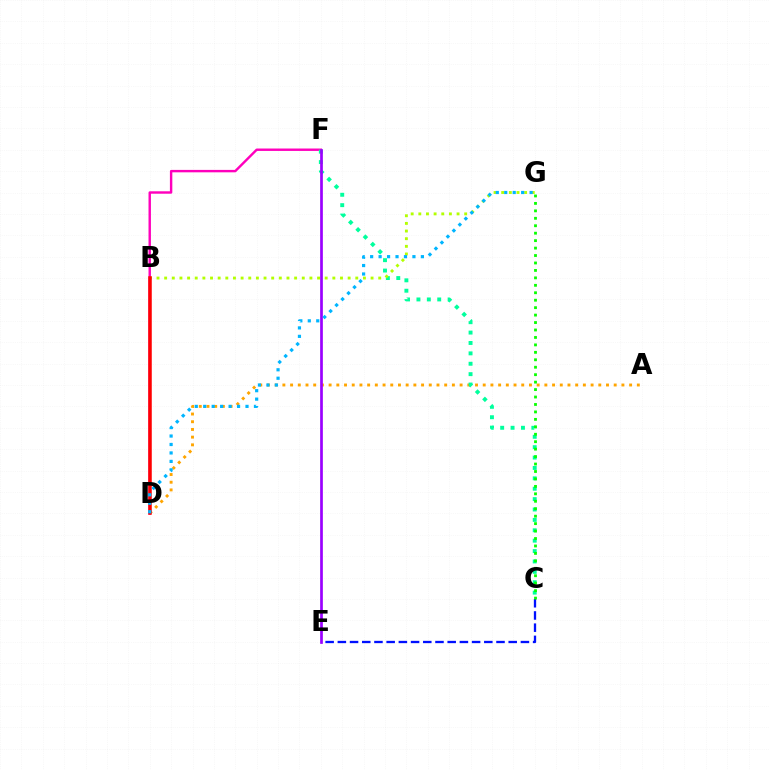{('D', 'F'): [{'color': '#ff00bd', 'line_style': 'solid', 'thickness': 1.74}], ('A', 'D'): [{'color': '#ffa500', 'line_style': 'dotted', 'thickness': 2.09}], ('C', 'F'): [{'color': '#00ff9d', 'line_style': 'dotted', 'thickness': 2.82}], ('C', 'E'): [{'color': '#0010ff', 'line_style': 'dashed', 'thickness': 1.66}], ('E', 'F'): [{'color': '#9b00ff', 'line_style': 'solid', 'thickness': 1.94}], ('B', 'G'): [{'color': '#b3ff00', 'line_style': 'dotted', 'thickness': 2.08}], ('C', 'G'): [{'color': '#08ff00', 'line_style': 'dotted', 'thickness': 2.02}], ('B', 'D'): [{'color': '#ff0000', 'line_style': 'solid', 'thickness': 2.54}], ('D', 'G'): [{'color': '#00b5ff', 'line_style': 'dotted', 'thickness': 2.3}]}